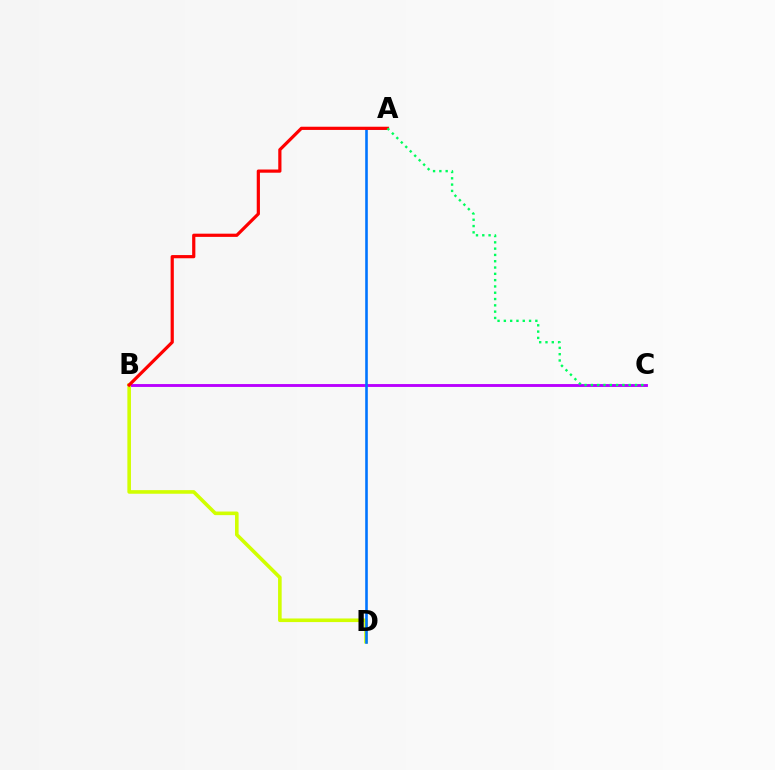{('B', 'C'): [{'color': '#b900ff', 'line_style': 'solid', 'thickness': 2.07}], ('B', 'D'): [{'color': '#d1ff00', 'line_style': 'solid', 'thickness': 2.59}], ('A', 'D'): [{'color': '#0074ff', 'line_style': 'solid', 'thickness': 1.87}], ('A', 'B'): [{'color': '#ff0000', 'line_style': 'solid', 'thickness': 2.3}], ('A', 'C'): [{'color': '#00ff5c', 'line_style': 'dotted', 'thickness': 1.71}]}